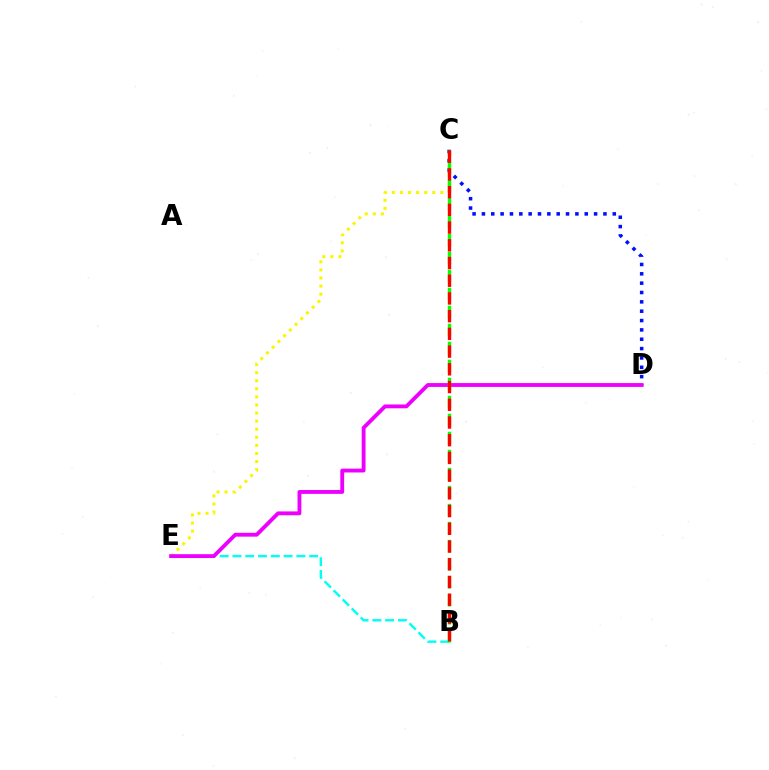{('C', 'E'): [{'color': '#fcf500', 'line_style': 'dotted', 'thickness': 2.2}], ('C', 'D'): [{'color': '#0010ff', 'line_style': 'dotted', 'thickness': 2.54}], ('B', 'E'): [{'color': '#00fff6', 'line_style': 'dashed', 'thickness': 1.74}], ('D', 'E'): [{'color': '#ee00ff', 'line_style': 'solid', 'thickness': 2.77}], ('B', 'C'): [{'color': '#08ff00', 'line_style': 'dashed', 'thickness': 2.45}, {'color': '#ff0000', 'line_style': 'dashed', 'thickness': 2.41}]}